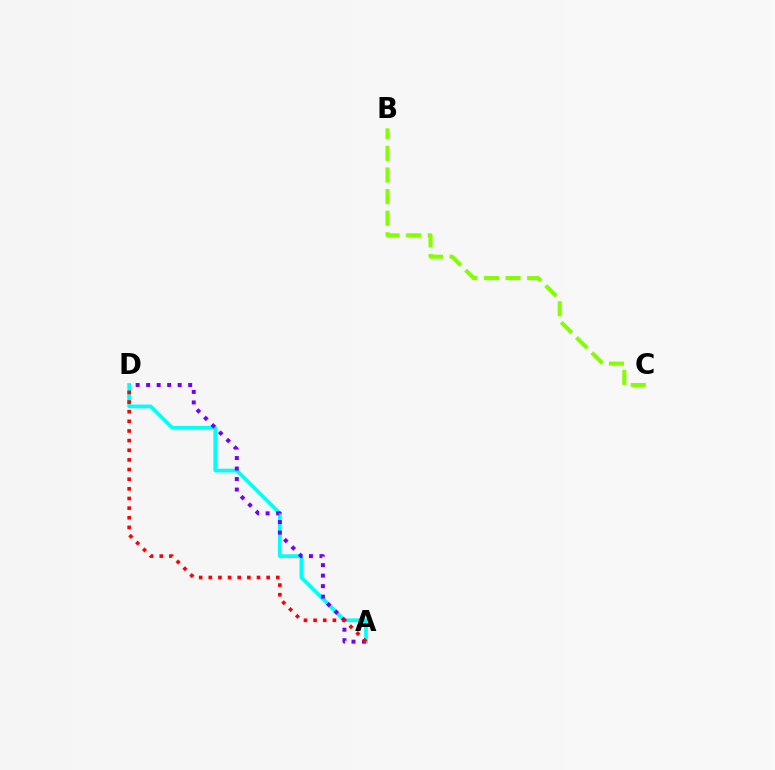{('A', 'D'): [{'color': '#00fff6', 'line_style': 'solid', 'thickness': 2.69}, {'color': '#7200ff', 'line_style': 'dotted', 'thickness': 2.85}, {'color': '#ff0000', 'line_style': 'dotted', 'thickness': 2.62}], ('B', 'C'): [{'color': '#84ff00', 'line_style': 'dashed', 'thickness': 2.94}]}